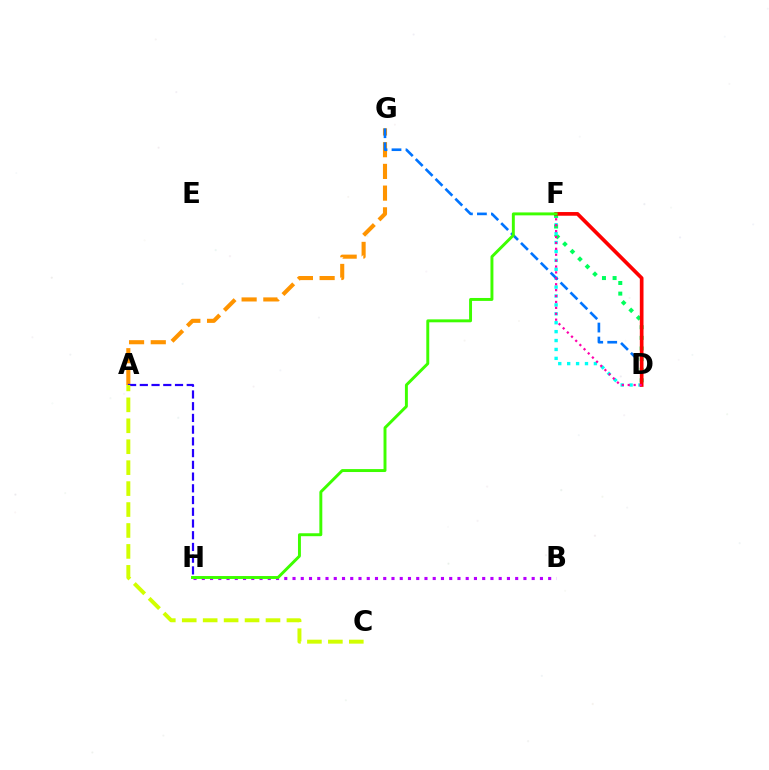{('D', 'F'): [{'color': '#00fff6', 'line_style': 'dotted', 'thickness': 2.42}, {'color': '#00ff5c', 'line_style': 'dotted', 'thickness': 2.89}, {'color': '#ff0000', 'line_style': 'solid', 'thickness': 2.65}, {'color': '#ff00ac', 'line_style': 'dotted', 'thickness': 1.6}], ('A', 'G'): [{'color': '#ff9400', 'line_style': 'dashed', 'thickness': 2.95}], ('D', 'G'): [{'color': '#0074ff', 'line_style': 'dashed', 'thickness': 1.9}], ('B', 'H'): [{'color': '#b900ff', 'line_style': 'dotted', 'thickness': 2.24}], ('A', 'H'): [{'color': '#2500ff', 'line_style': 'dashed', 'thickness': 1.59}], ('A', 'C'): [{'color': '#d1ff00', 'line_style': 'dashed', 'thickness': 2.84}], ('F', 'H'): [{'color': '#3dff00', 'line_style': 'solid', 'thickness': 2.11}]}